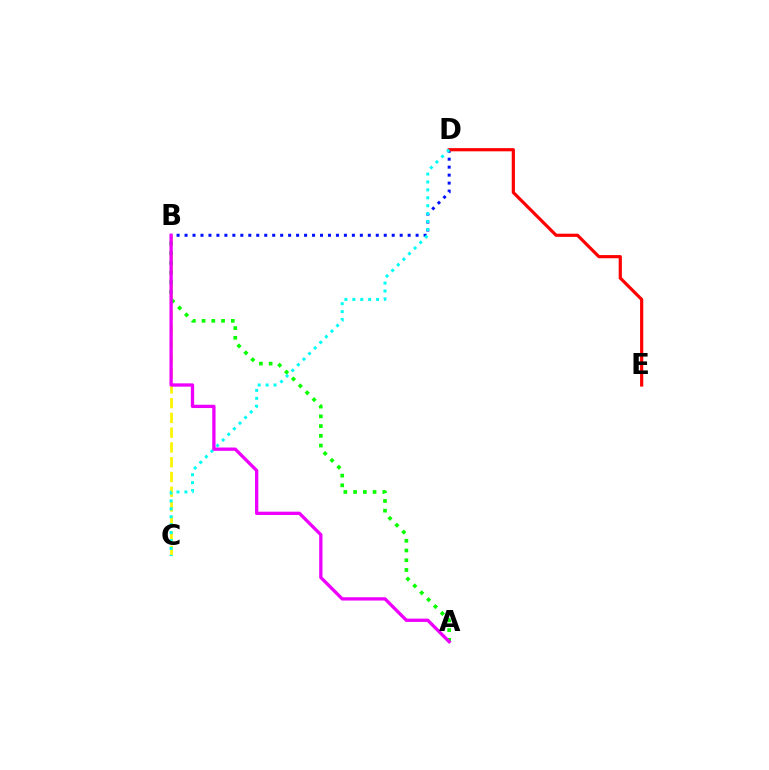{('B', 'C'): [{'color': '#fcf500', 'line_style': 'dashed', 'thickness': 2.01}], ('B', 'D'): [{'color': '#0010ff', 'line_style': 'dotted', 'thickness': 2.16}], ('A', 'B'): [{'color': '#08ff00', 'line_style': 'dotted', 'thickness': 2.64}, {'color': '#ee00ff', 'line_style': 'solid', 'thickness': 2.38}], ('D', 'E'): [{'color': '#ff0000', 'line_style': 'solid', 'thickness': 2.29}], ('C', 'D'): [{'color': '#00fff6', 'line_style': 'dotted', 'thickness': 2.15}]}